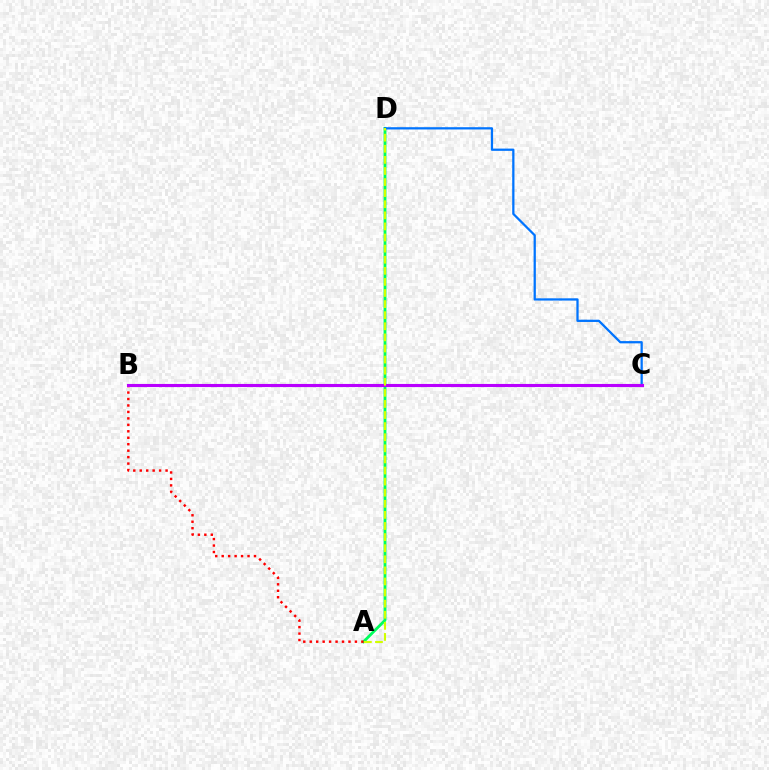{('A', 'D'): [{'color': '#00ff5c', 'line_style': 'solid', 'thickness': 2.03}, {'color': '#d1ff00', 'line_style': 'dashed', 'thickness': 1.51}], ('C', 'D'): [{'color': '#0074ff', 'line_style': 'solid', 'thickness': 1.63}], ('A', 'B'): [{'color': '#ff0000', 'line_style': 'dotted', 'thickness': 1.75}], ('B', 'C'): [{'color': '#b900ff', 'line_style': 'solid', 'thickness': 2.23}]}